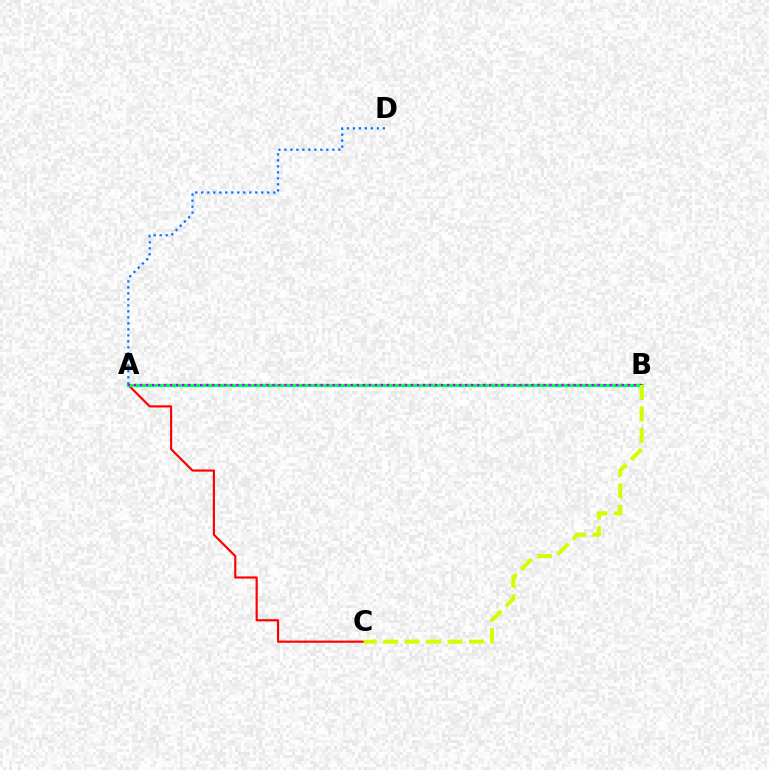{('A', 'C'): [{'color': '#ff0000', 'line_style': 'solid', 'thickness': 1.56}], ('A', 'B'): [{'color': '#00ff5c', 'line_style': 'solid', 'thickness': 2.32}, {'color': '#b900ff', 'line_style': 'dotted', 'thickness': 1.64}], ('B', 'C'): [{'color': '#d1ff00', 'line_style': 'dashed', 'thickness': 2.91}], ('A', 'D'): [{'color': '#0074ff', 'line_style': 'dotted', 'thickness': 1.63}]}